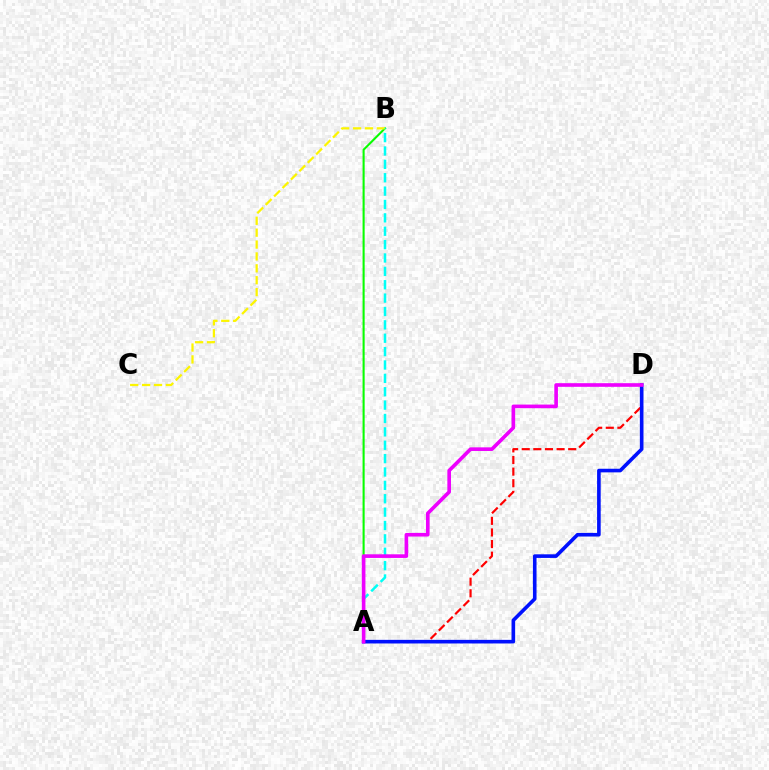{('A', 'B'): [{'color': '#08ff00', 'line_style': 'solid', 'thickness': 1.5}, {'color': '#00fff6', 'line_style': 'dashed', 'thickness': 1.82}], ('A', 'D'): [{'color': '#ff0000', 'line_style': 'dashed', 'thickness': 1.58}, {'color': '#0010ff', 'line_style': 'solid', 'thickness': 2.6}, {'color': '#ee00ff', 'line_style': 'solid', 'thickness': 2.61}], ('B', 'C'): [{'color': '#fcf500', 'line_style': 'dashed', 'thickness': 1.62}]}